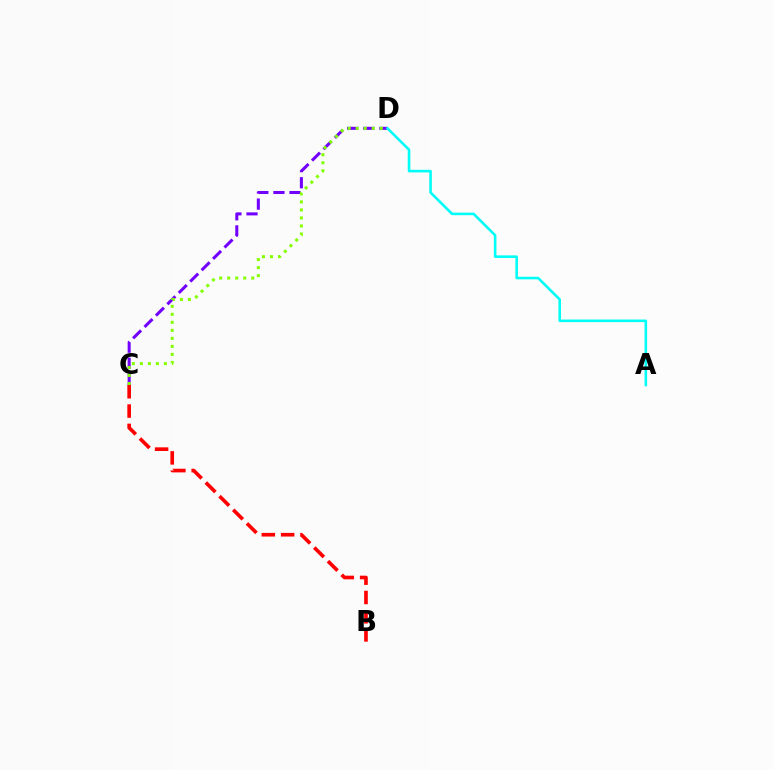{('B', 'C'): [{'color': '#ff0000', 'line_style': 'dashed', 'thickness': 2.62}], ('C', 'D'): [{'color': '#7200ff', 'line_style': 'dashed', 'thickness': 2.19}, {'color': '#84ff00', 'line_style': 'dotted', 'thickness': 2.18}], ('A', 'D'): [{'color': '#00fff6', 'line_style': 'solid', 'thickness': 1.87}]}